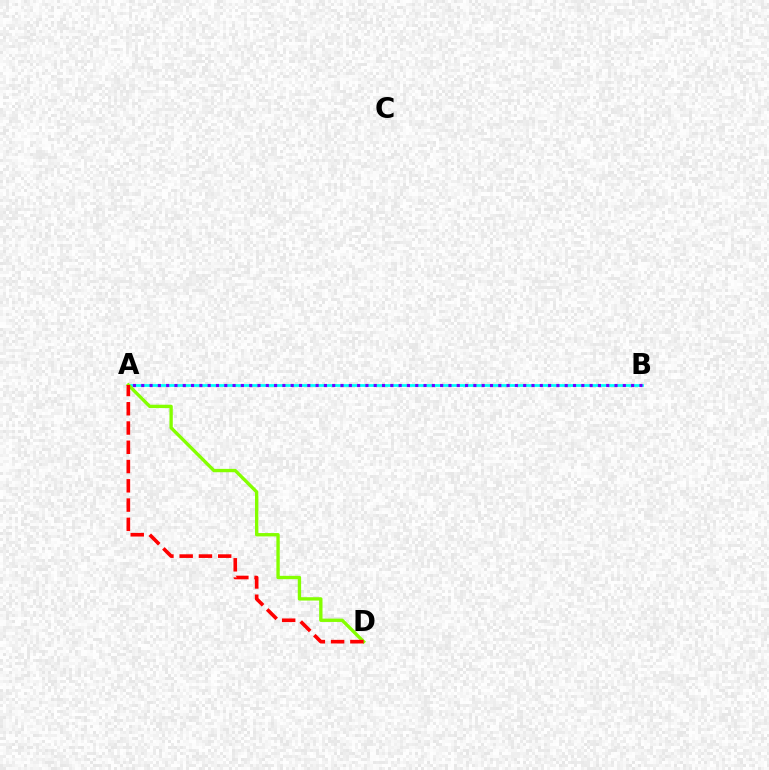{('A', 'B'): [{'color': '#00fff6', 'line_style': 'solid', 'thickness': 1.98}, {'color': '#7200ff', 'line_style': 'dotted', 'thickness': 2.26}], ('A', 'D'): [{'color': '#84ff00', 'line_style': 'solid', 'thickness': 2.41}, {'color': '#ff0000', 'line_style': 'dashed', 'thickness': 2.62}]}